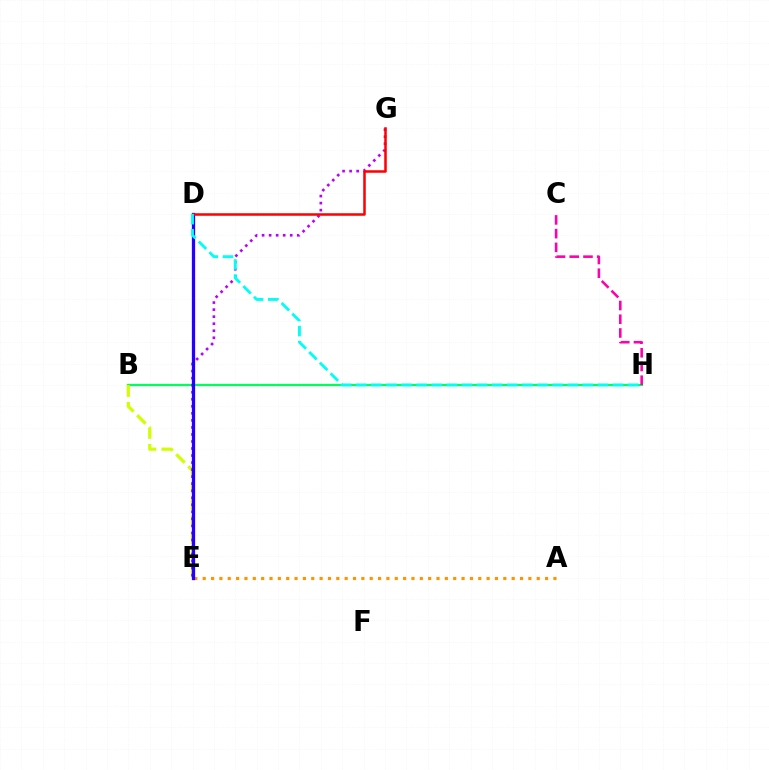{('A', 'E'): [{'color': '#ff9400', 'line_style': 'dotted', 'thickness': 2.27}], ('D', 'E'): [{'color': '#0074ff', 'line_style': 'dashed', 'thickness': 1.93}, {'color': '#3dff00', 'line_style': 'dashed', 'thickness': 2.05}, {'color': '#2500ff', 'line_style': 'solid', 'thickness': 2.36}], ('B', 'H'): [{'color': '#00ff5c', 'line_style': 'solid', 'thickness': 1.63}], ('B', 'E'): [{'color': '#d1ff00', 'line_style': 'dashed', 'thickness': 2.3}], ('E', 'G'): [{'color': '#b900ff', 'line_style': 'dotted', 'thickness': 1.91}], ('D', 'G'): [{'color': '#ff0000', 'line_style': 'solid', 'thickness': 1.81}], ('C', 'H'): [{'color': '#ff00ac', 'line_style': 'dashed', 'thickness': 1.86}], ('D', 'H'): [{'color': '#00fff6', 'line_style': 'dashed', 'thickness': 2.05}]}